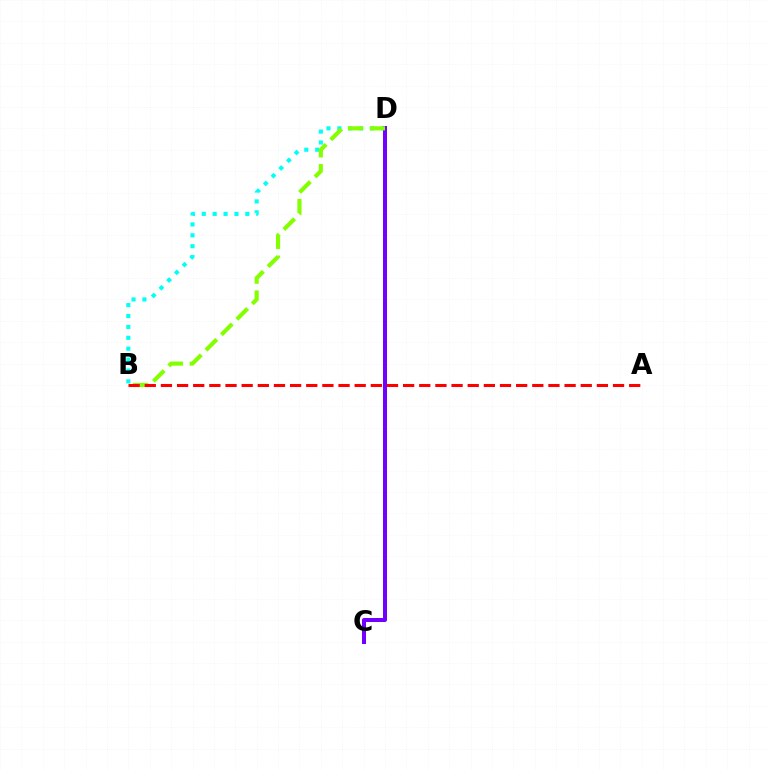{('B', 'D'): [{'color': '#00fff6', 'line_style': 'dotted', 'thickness': 2.96}, {'color': '#84ff00', 'line_style': 'dashed', 'thickness': 2.97}], ('C', 'D'): [{'color': '#7200ff', 'line_style': 'solid', 'thickness': 2.88}], ('A', 'B'): [{'color': '#ff0000', 'line_style': 'dashed', 'thickness': 2.19}]}